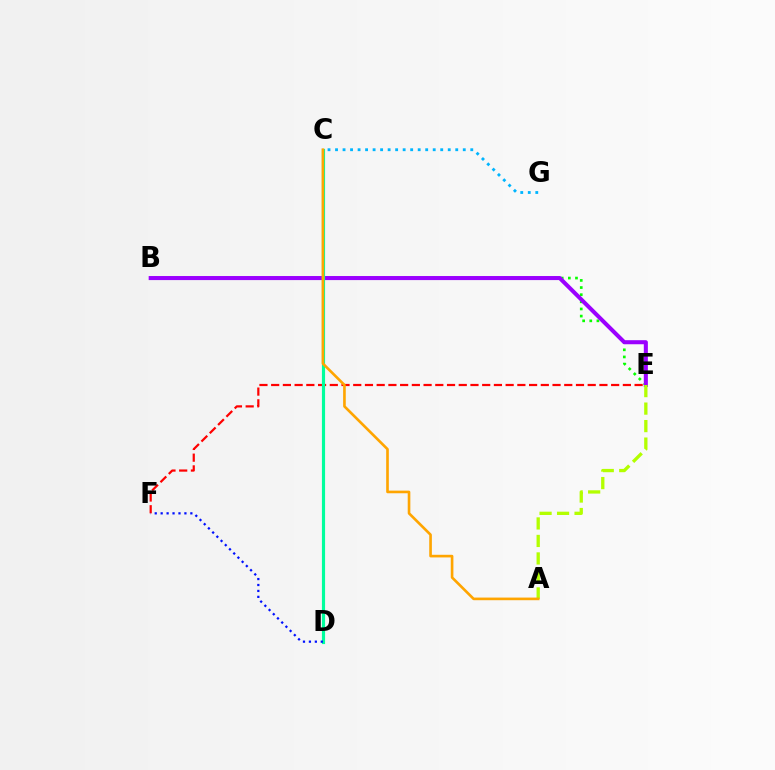{('B', 'E'): [{'color': '#08ff00', 'line_style': 'dotted', 'thickness': 1.94}, {'color': '#9b00ff', 'line_style': 'solid', 'thickness': 2.92}], ('E', 'F'): [{'color': '#ff0000', 'line_style': 'dashed', 'thickness': 1.59}], ('C', 'D'): [{'color': '#ff00bd', 'line_style': 'dashed', 'thickness': 2.03}, {'color': '#00ff9d', 'line_style': 'solid', 'thickness': 2.27}], ('D', 'F'): [{'color': '#0010ff', 'line_style': 'dotted', 'thickness': 1.61}], ('A', 'E'): [{'color': '#b3ff00', 'line_style': 'dashed', 'thickness': 2.38}], ('A', 'C'): [{'color': '#ffa500', 'line_style': 'solid', 'thickness': 1.9}], ('C', 'G'): [{'color': '#00b5ff', 'line_style': 'dotted', 'thickness': 2.04}]}